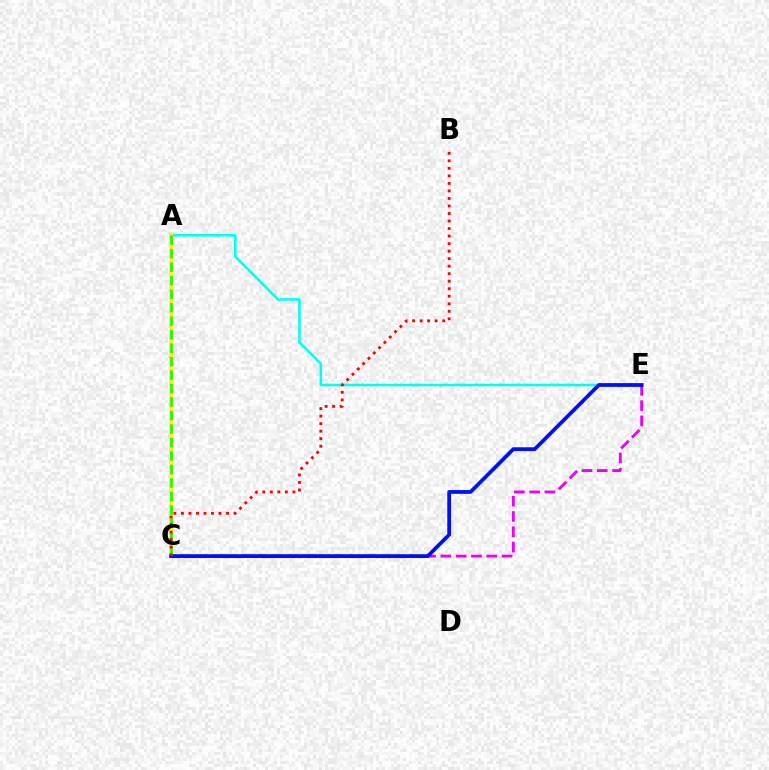{('A', 'E'): [{'color': '#00fff6', 'line_style': 'solid', 'thickness': 1.84}], ('A', 'C'): [{'color': '#fcf500', 'line_style': 'solid', 'thickness': 2.78}, {'color': '#08ff00', 'line_style': 'dashed', 'thickness': 1.83}], ('C', 'E'): [{'color': '#ee00ff', 'line_style': 'dashed', 'thickness': 2.08}, {'color': '#0010ff', 'line_style': 'solid', 'thickness': 2.72}], ('B', 'C'): [{'color': '#ff0000', 'line_style': 'dotted', 'thickness': 2.04}]}